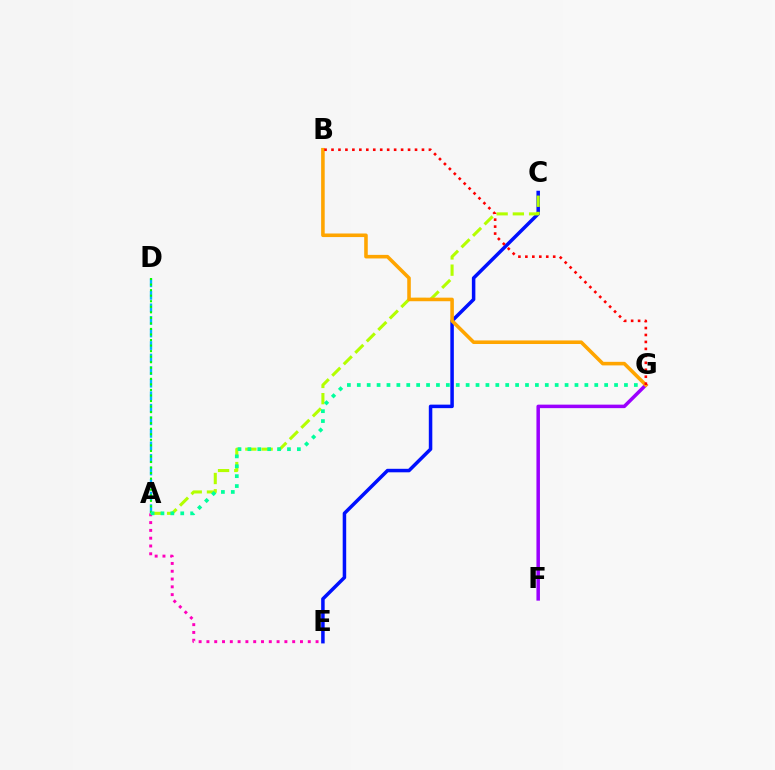{('A', 'E'): [{'color': '#ff00bd', 'line_style': 'dotted', 'thickness': 2.12}], ('A', 'D'): [{'color': '#00b5ff', 'line_style': 'dashed', 'thickness': 1.7}, {'color': '#08ff00', 'line_style': 'dotted', 'thickness': 1.51}], ('C', 'E'): [{'color': '#0010ff', 'line_style': 'solid', 'thickness': 2.52}], ('A', 'C'): [{'color': '#b3ff00', 'line_style': 'dashed', 'thickness': 2.21}], ('A', 'G'): [{'color': '#00ff9d', 'line_style': 'dotted', 'thickness': 2.69}], ('F', 'G'): [{'color': '#9b00ff', 'line_style': 'solid', 'thickness': 2.52}], ('B', 'G'): [{'color': '#ffa500', 'line_style': 'solid', 'thickness': 2.57}, {'color': '#ff0000', 'line_style': 'dotted', 'thickness': 1.89}]}